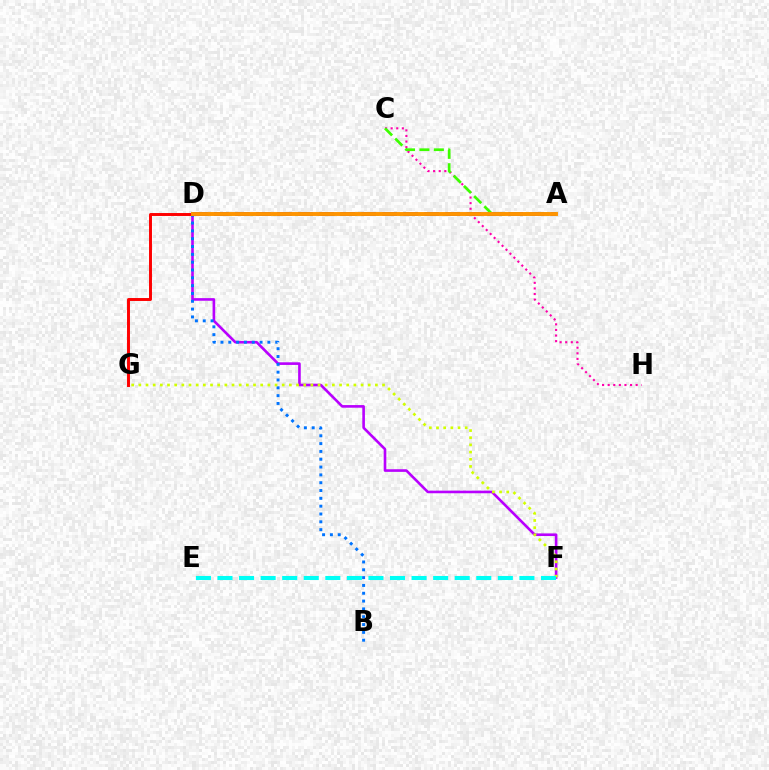{('D', 'F'): [{'color': '#b900ff', 'line_style': 'solid', 'thickness': 1.89}], ('B', 'D'): [{'color': '#0074ff', 'line_style': 'dotted', 'thickness': 2.13}], ('A', 'D'): [{'color': '#00ff5c', 'line_style': 'dotted', 'thickness': 2.01}, {'color': '#2500ff', 'line_style': 'dashed', 'thickness': 2.86}, {'color': '#ff9400', 'line_style': 'solid', 'thickness': 2.81}], ('D', 'G'): [{'color': '#ff0000', 'line_style': 'solid', 'thickness': 2.12}], ('F', 'G'): [{'color': '#d1ff00', 'line_style': 'dotted', 'thickness': 1.95}], ('C', 'H'): [{'color': '#ff00ac', 'line_style': 'dotted', 'thickness': 1.52}], ('A', 'C'): [{'color': '#3dff00', 'line_style': 'dashed', 'thickness': 1.96}], ('E', 'F'): [{'color': '#00fff6', 'line_style': 'dashed', 'thickness': 2.93}]}